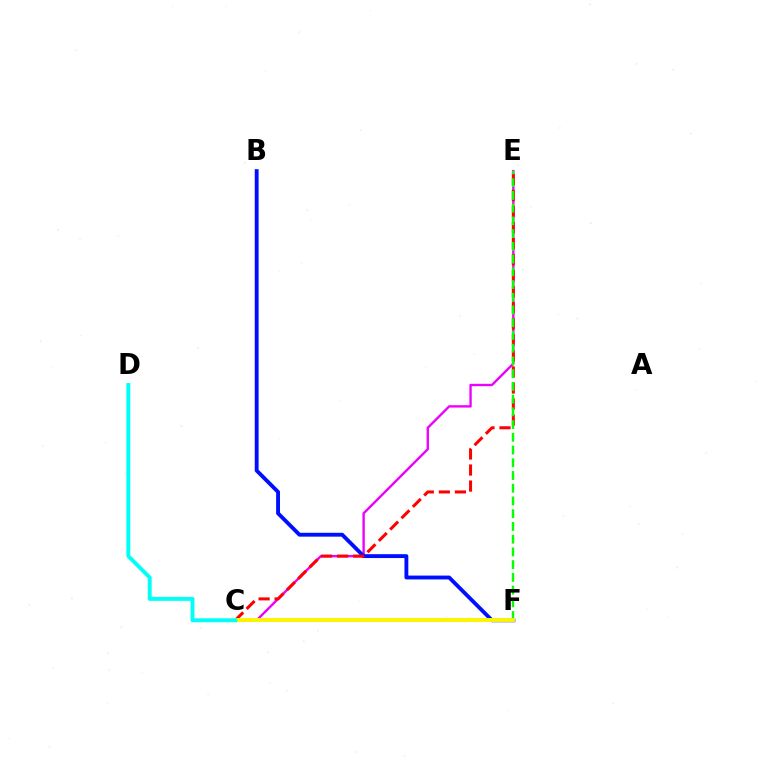{('C', 'E'): [{'color': '#ee00ff', 'line_style': 'solid', 'thickness': 1.71}, {'color': '#ff0000', 'line_style': 'dashed', 'thickness': 2.18}], ('B', 'F'): [{'color': '#0010ff', 'line_style': 'solid', 'thickness': 2.78}], ('E', 'F'): [{'color': '#08ff00', 'line_style': 'dashed', 'thickness': 1.73}], ('C', 'F'): [{'color': '#fcf500', 'line_style': 'solid', 'thickness': 2.83}], ('C', 'D'): [{'color': '#00fff6', 'line_style': 'solid', 'thickness': 2.83}]}